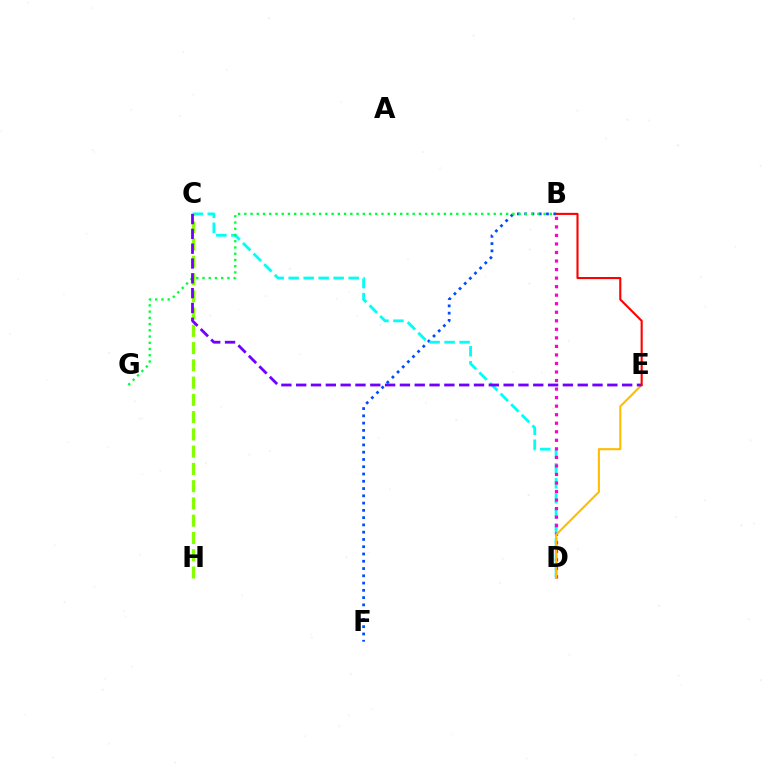{('B', 'F'): [{'color': '#004bff', 'line_style': 'dotted', 'thickness': 1.98}], ('C', 'D'): [{'color': '#00fff6', 'line_style': 'dashed', 'thickness': 2.04}], ('C', 'H'): [{'color': '#84ff00', 'line_style': 'dashed', 'thickness': 2.34}], ('B', 'D'): [{'color': '#ff00cf', 'line_style': 'dotted', 'thickness': 2.32}], ('B', 'G'): [{'color': '#00ff39', 'line_style': 'dotted', 'thickness': 1.69}], ('D', 'E'): [{'color': '#ffbd00', 'line_style': 'solid', 'thickness': 1.51}], ('C', 'E'): [{'color': '#7200ff', 'line_style': 'dashed', 'thickness': 2.01}], ('B', 'E'): [{'color': '#ff0000', 'line_style': 'solid', 'thickness': 1.51}]}